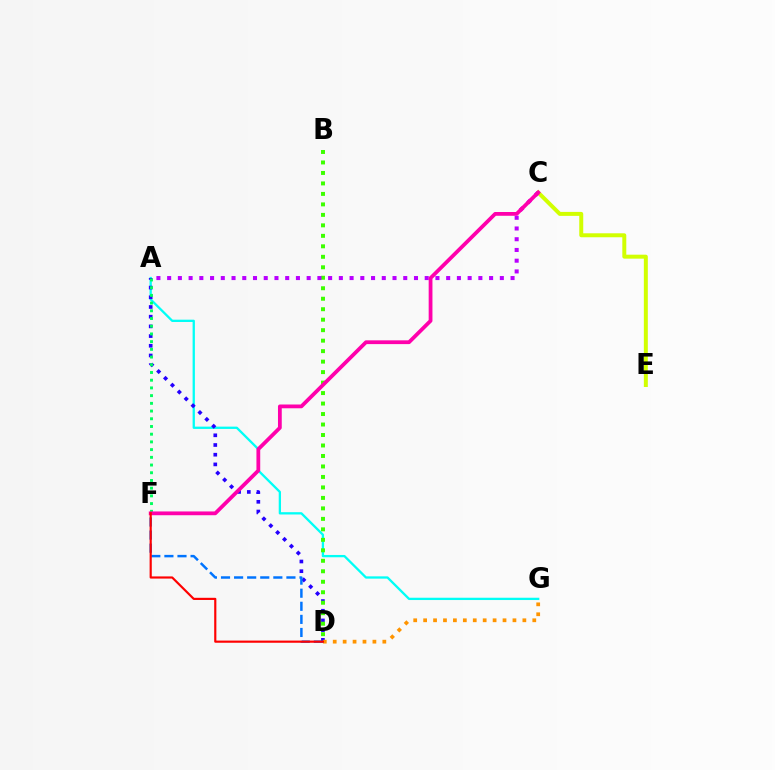{('A', 'G'): [{'color': '#00fff6', 'line_style': 'solid', 'thickness': 1.66}], ('A', 'D'): [{'color': '#2500ff', 'line_style': 'dotted', 'thickness': 2.64}], ('D', 'G'): [{'color': '#ff9400', 'line_style': 'dotted', 'thickness': 2.7}], ('B', 'D'): [{'color': '#3dff00', 'line_style': 'dotted', 'thickness': 2.85}], ('D', 'F'): [{'color': '#0074ff', 'line_style': 'dashed', 'thickness': 1.78}, {'color': '#ff0000', 'line_style': 'solid', 'thickness': 1.56}], ('C', 'E'): [{'color': '#d1ff00', 'line_style': 'solid', 'thickness': 2.86}], ('A', 'C'): [{'color': '#b900ff', 'line_style': 'dotted', 'thickness': 2.92}], ('A', 'F'): [{'color': '#00ff5c', 'line_style': 'dotted', 'thickness': 2.1}], ('C', 'F'): [{'color': '#ff00ac', 'line_style': 'solid', 'thickness': 2.72}]}